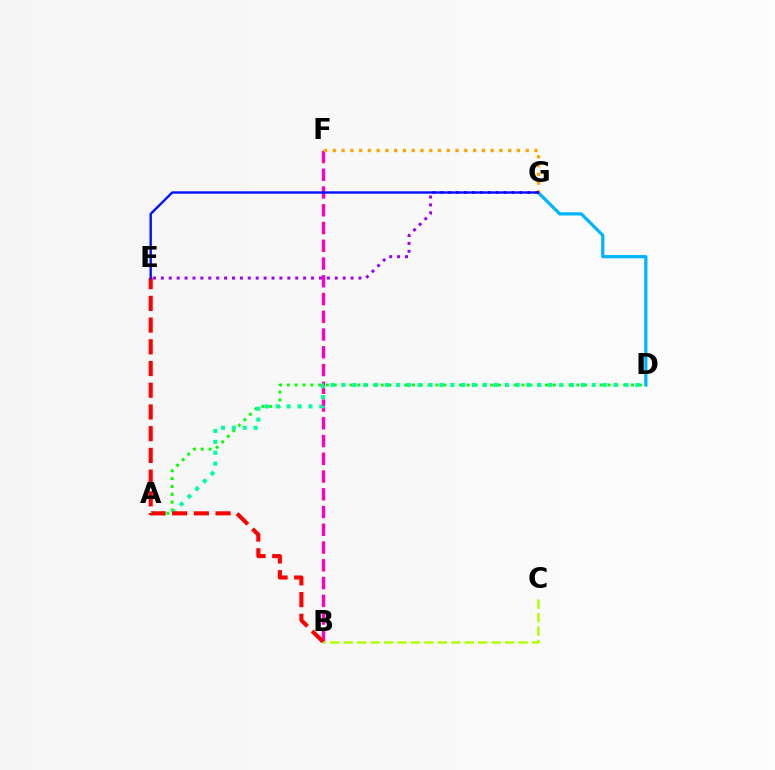{('A', 'D'): [{'color': '#08ff00', 'line_style': 'dotted', 'thickness': 2.13}, {'color': '#00ff9d', 'line_style': 'dotted', 'thickness': 2.96}], ('B', 'F'): [{'color': '#ff00bd', 'line_style': 'dashed', 'thickness': 2.41}], ('D', 'G'): [{'color': '#00b5ff', 'line_style': 'solid', 'thickness': 2.33}], ('B', 'C'): [{'color': '#b3ff00', 'line_style': 'dashed', 'thickness': 1.83}], ('F', 'G'): [{'color': '#ffa500', 'line_style': 'dotted', 'thickness': 2.38}], ('B', 'E'): [{'color': '#ff0000', 'line_style': 'dashed', 'thickness': 2.95}], ('E', 'G'): [{'color': '#9b00ff', 'line_style': 'dotted', 'thickness': 2.15}, {'color': '#0010ff', 'line_style': 'solid', 'thickness': 1.71}]}